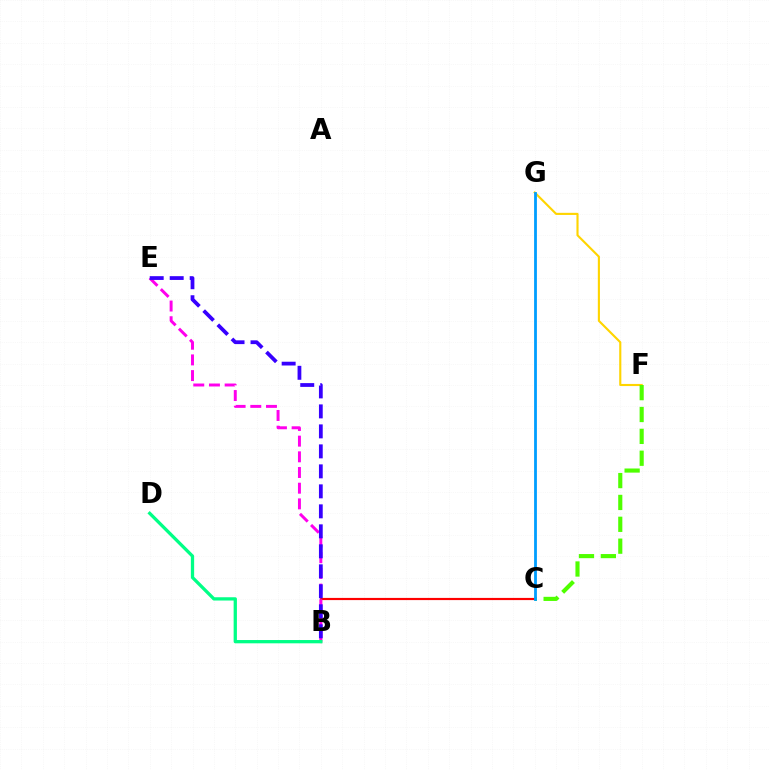{('B', 'C'): [{'color': '#ff0000', 'line_style': 'solid', 'thickness': 1.57}], ('B', 'E'): [{'color': '#ff00ed', 'line_style': 'dashed', 'thickness': 2.13}, {'color': '#3700ff', 'line_style': 'dashed', 'thickness': 2.72}], ('F', 'G'): [{'color': '#ffd500', 'line_style': 'solid', 'thickness': 1.53}], ('B', 'D'): [{'color': '#00ff86', 'line_style': 'solid', 'thickness': 2.36}], ('C', 'F'): [{'color': '#4fff00', 'line_style': 'dashed', 'thickness': 2.97}], ('C', 'G'): [{'color': '#009eff', 'line_style': 'solid', 'thickness': 2.01}]}